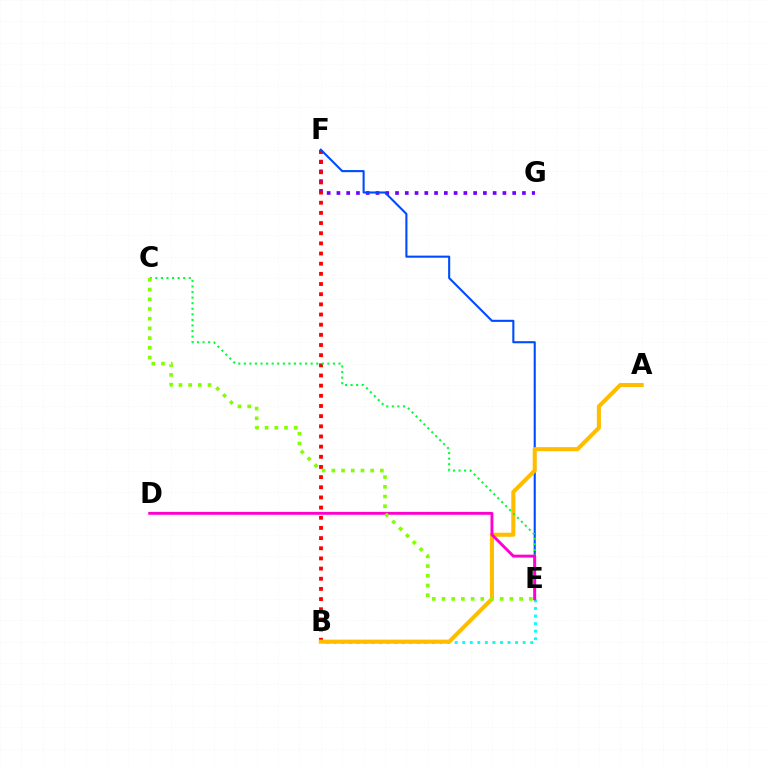{('F', 'G'): [{'color': '#7200ff', 'line_style': 'dotted', 'thickness': 2.65}], ('B', 'E'): [{'color': '#00fff6', 'line_style': 'dotted', 'thickness': 2.05}], ('B', 'F'): [{'color': '#ff0000', 'line_style': 'dotted', 'thickness': 2.76}], ('E', 'F'): [{'color': '#004bff', 'line_style': 'solid', 'thickness': 1.51}], ('A', 'B'): [{'color': '#ffbd00', 'line_style': 'solid', 'thickness': 2.93}], ('C', 'E'): [{'color': '#00ff39', 'line_style': 'dotted', 'thickness': 1.51}, {'color': '#84ff00', 'line_style': 'dotted', 'thickness': 2.64}], ('D', 'E'): [{'color': '#ff00cf', 'line_style': 'solid', 'thickness': 2.09}]}